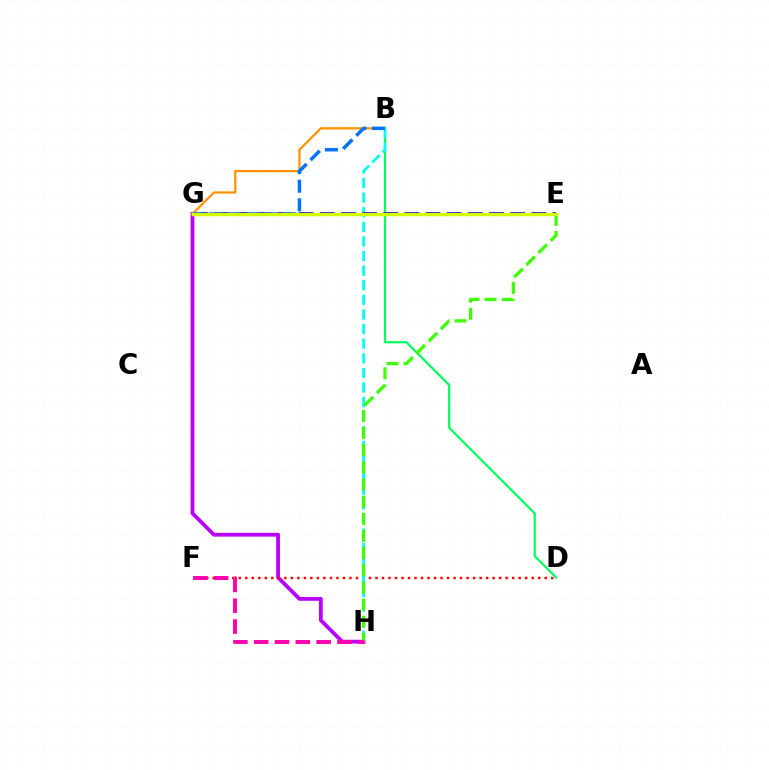{('G', 'H'): [{'color': '#b900ff', 'line_style': 'solid', 'thickness': 2.74}], ('D', 'F'): [{'color': '#ff0000', 'line_style': 'dotted', 'thickness': 1.77}], ('B', 'G'): [{'color': '#ff9400', 'line_style': 'solid', 'thickness': 1.63}, {'color': '#0074ff', 'line_style': 'dashed', 'thickness': 2.53}], ('B', 'D'): [{'color': '#00ff5c', 'line_style': 'solid', 'thickness': 1.58}], ('B', 'H'): [{'color': '#00fff6', 'line_style': 'dashed', 'thickness': 1.98}], ('E', 'H'): [{'color': '#3dff00', 'line_style': 'dashed', 'thickness': 2.33}], ('E', 'G'): [{'color': '#2500ff', 'line_style': 'dashed', 'thickness': 2.87}, {'color': '#d1ff00', 'line_style': 'solid', 'thickness': 2.49}], ('F', 'H'): [{'color': '#ff00ac', 'line_style': 'dashed', 'thickness': 2.83}]}